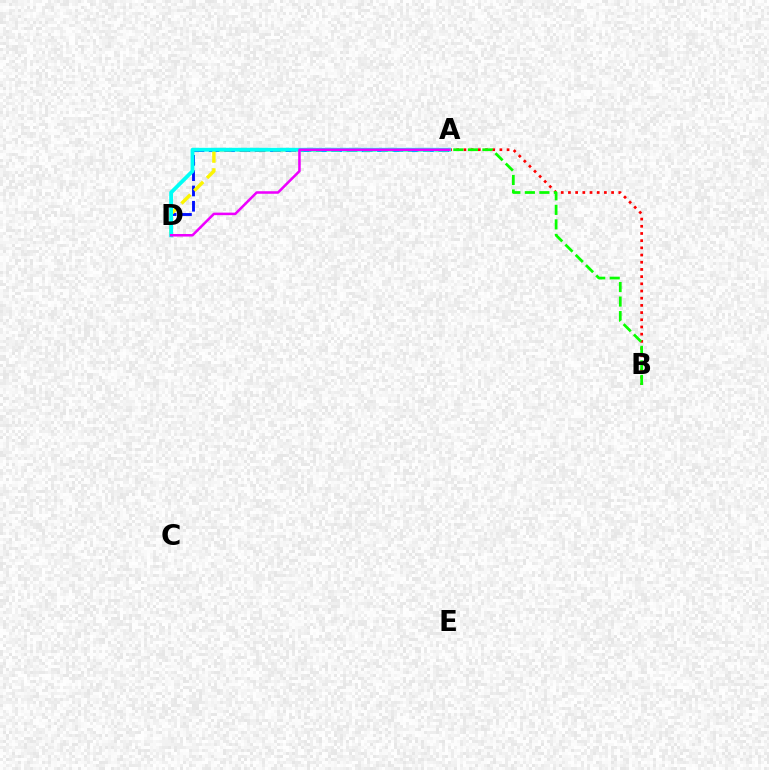{('A', 'B'): [{'color': '#ff0000', 'line_style': 'dotted', 'thickness': 1.95}, {'color': '#08ff00', 'line_style': 'dashed', 'thickness': 1.97}], ('A', 'D'): [{'color': '#0010ff', 'line_style': 'dashed', 'thickness': 2.08}, {'color': '#fcf500', 'line_style': 'dashed', 'thickness': 2.45}, {'color': '#00fff6', 'line_style': 'solid', 'thickness': 2.74}, {'color': '#ee00ff', 'line_style': 'solid', 'thickness': 1.83}]}